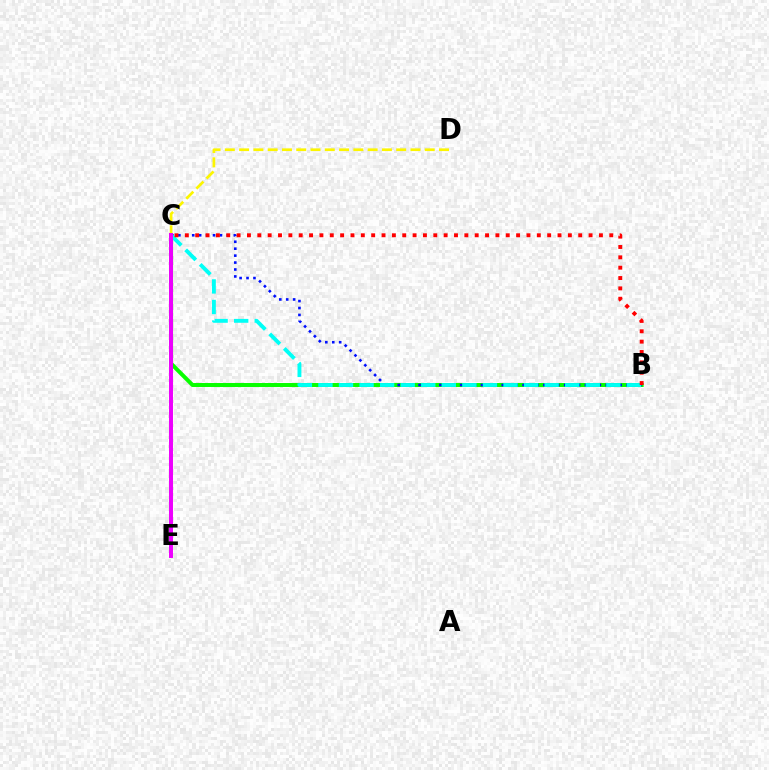{('B', 'C'): [{'color': '#08ff00', 'line_style': 'solid', 'thickness': 2.86}, {'color': '#0010ff', 'line_style': 'dotted', 'thickness': 1.88}, {'color': '#00fff6', 'line_style': 'dashed', 'thickness': 2.79}, {'color': '#ff0000', 'line_style': 'dotted', 'thickness': 2.81}], ('C', 'D'): [{'color': '#fcf500', 'line_style': 'dashed', 'thickness': 1.94}], ('C', 'E'): [{'color': '#ee00ff', 'line_style': 'solid', 'thickness': 2.86}]}